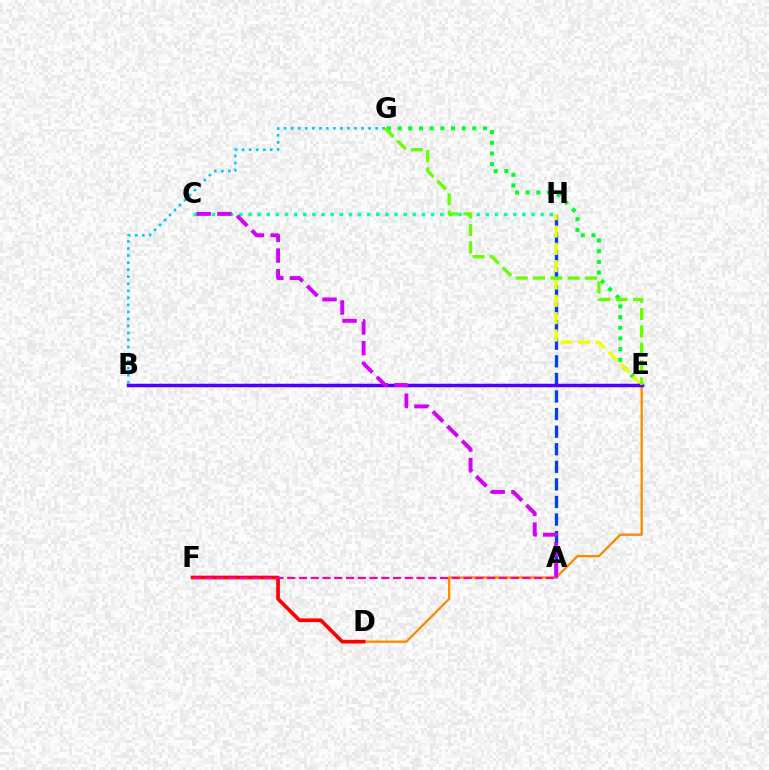{('A', 'H'): [{'color': '#003fff', 'line_style': 'dashed', 'thickness': 2.39}], ('D', 'E'): [{'color': '#ff8800', 'line_style': 'solid', 'thickness': 1.65}], ('B', 'G'): [{'color': '#00c7ff', 'line_style': 'dotted', 'thickness': 1.91}], ('E', 'G'): [{'color': '#00ff27', 'line_style': 'dotted', 'thickness': 2.9}, {'color': '#66ff00', 'line_style': 'dashed', 'thickness': 2.36}], ('E', 'H'): [{'color': '#eeff00', 'line_style': 'dashed', 'thickness': 2.35}], ('D', 'F'): [{'color': '#ff0000', 'line_style': 'solid', 'thickness': 2.64}], ('A', 'F'): [{'color': '#ff00a0', 'line_style': 'dashed', 'thickness': 1.6}], ('B', 'E'): [{'color': '#4f00ff', 'line_style': 'solid', 'thickness': 2.5}], ('C', 'H'): [{'color': '#00ffaf', 'line_style': 'dotted', 'thickness': 2.48}], ('A', 'C'): [{'color': '#d600ff', 'line_style': 'dashed', 'thickness': 2.81}]}